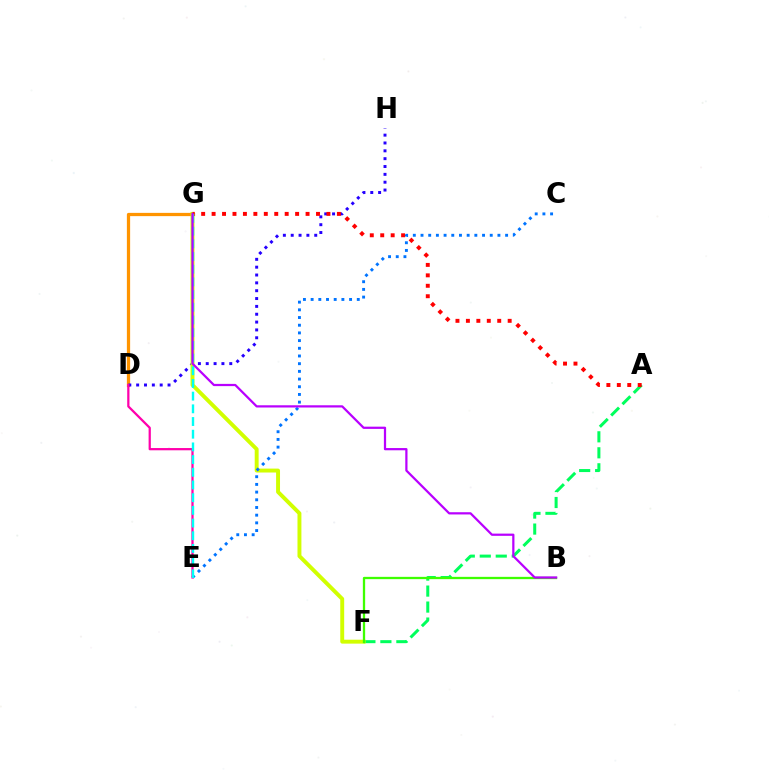{('A', 'F'): [{'color': '#00ff5c', 'line_style': 'dashed', 'thickness': 2.17}], ('D', 'G'): [{'color': '#ff9400', 'line_style': 'solid', 'thickness': 2.34}], ('D', 'H'): [{'color': '#2500ff', 'line_style': 'dotted', 'thickness': 2.13}], ('F', 'G'): [{'color': '#d1ff00', 'line_style': 'solid', 'thickness': 2.82}], ('A', 'G'): [{'color': '#ff0000', 'line_style': 'dotted', 'thickness': 2.84}], ('B', 'F'): [{'color': '#3dff00', 'line_style': 'solid', 'thickness': 1.65}], ('C', 'E'): [{'color': '#0074ff', 'line_style': 'dotted', 'thickness': 2.09}], ('D', 'E'): [{'color': '#ff00ac', 'line_style': 'solid', 'thickness': 1.62}], ('E', 'G'): [{'color': '#00fff6', 'line_style': 'dashed', 'thickness': 1.72}], ('B', 'G'): [{'color': '#b900ff', 'line_style': 'solid', 'thickness': 1.61}]}